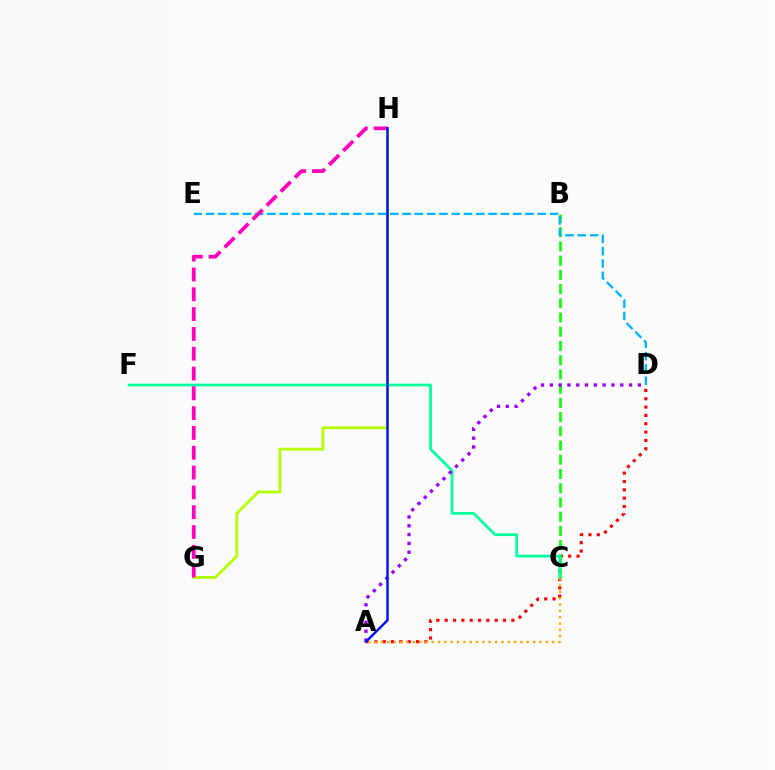{('A', 'D'): [{'color': '#ff0000', 'line_style': 'dotted', 'thickness': 2.26}, {'color': '#9b00ff', 'line_style': 'dotted', 'thickness': 2.39}], ('G', 'H'): [{'color': '#b3ff00', 'line_style': 'solid', 'thickness': 2.02}, {'color': '#ff00bd', 'line_style': 'dashed', 'thickness': 2.69}], ('B', 'C'): [{'color': '#08ff00', 'line_style': 'dashed', 'thickness': 1.93}], ('C', 'F'): [{'color': '#00ff9d', 'line_style': 'solid', 'thickness': 1.95}], ('D', 'E'): [{'color': '#00b5ff', 'line_style': 'dashed', 'thickness': 1.67}], ('A', 'C'): [{'color': '#ffa500', 'line_style': 'dotted', 'thickness': 1.72}], ('A', 'H'): [{'color': '#0010ff', 'line_style': 'solid', 'thickness': 1.75}]}